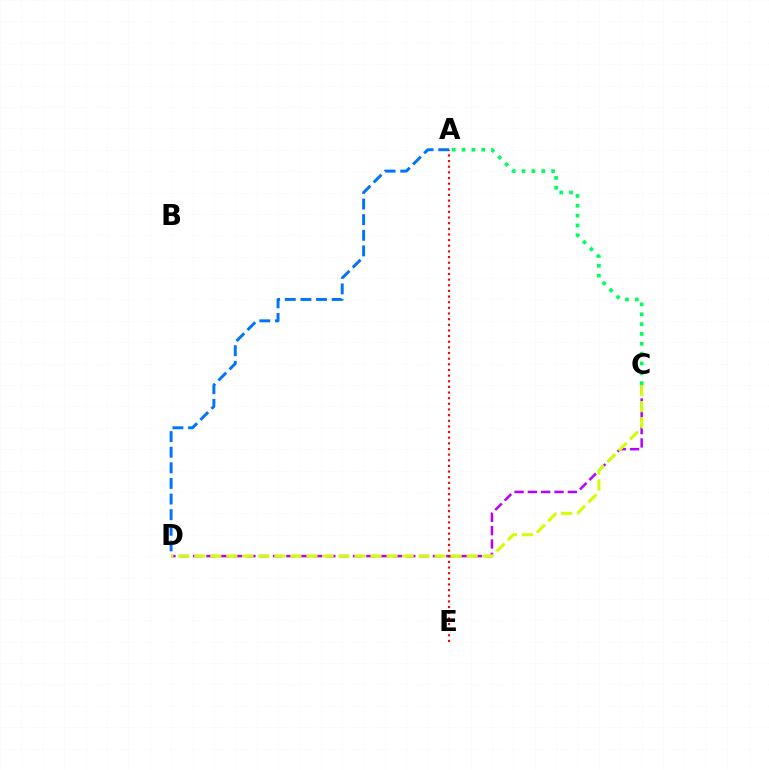{('C', 'D'): [{'color': '#b900ff', 'line_style': 'dashed', 'thickness': 1.81}, {'color': '#d1ff00', 'line_style': 'dashed', 'thickness': 2.18}], ('A', 'C'): [{'color': '#00ff5c', 'line_style': 'dotted', 'thickness': 2.67}], ('A', 'D'): [{'color': '#0074ff', 'line_style': 'dashed', 'thickness': 2.12}], ('A', 'E'): [{'color': '#ff0000', 'line_style': 'dotted', 'thickness': 1.53}]}